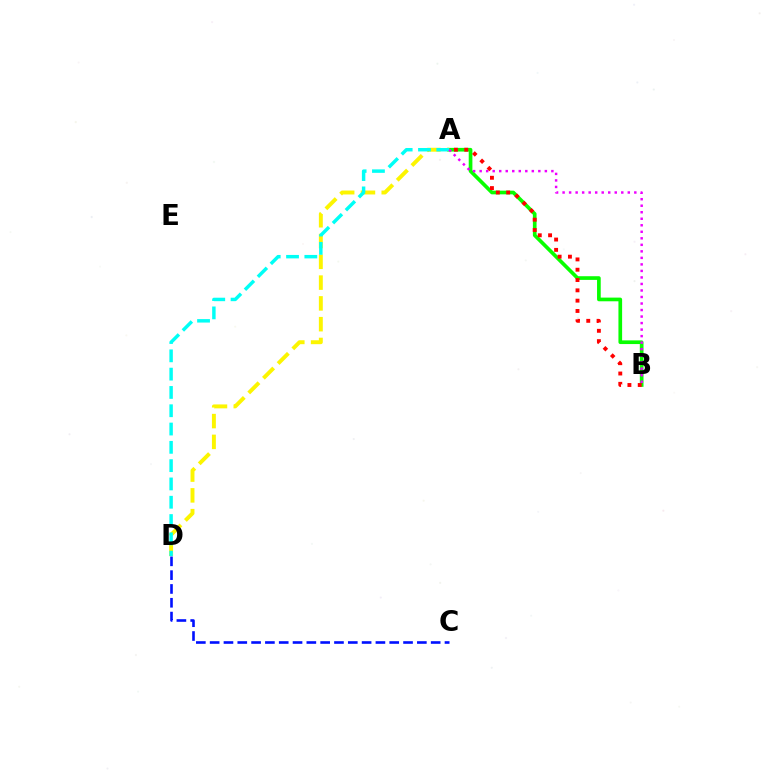{('A', 'B'): [{'color': '#08ff00', 'line_style': 'solid', 'thickness': 2.65}, {'color': '#ee00ff', 'line_style': 'dotted', 'thickness': 1.77}, {'color': '#ff0000', 'line_style': 'dotted', 'thickness': 2.8}], ('A', 'D'): [{'color': '#fcf500', 'line_style': 'dashed', 'thickness': 2.82}, {'color': '#00fff6', 'line_style': 'dashed', 'thickness': 2.49}], ('C', 'D'): [{'color': '#0010ff', 'line_style': 'dashed', 'thickness': 1.88}]}